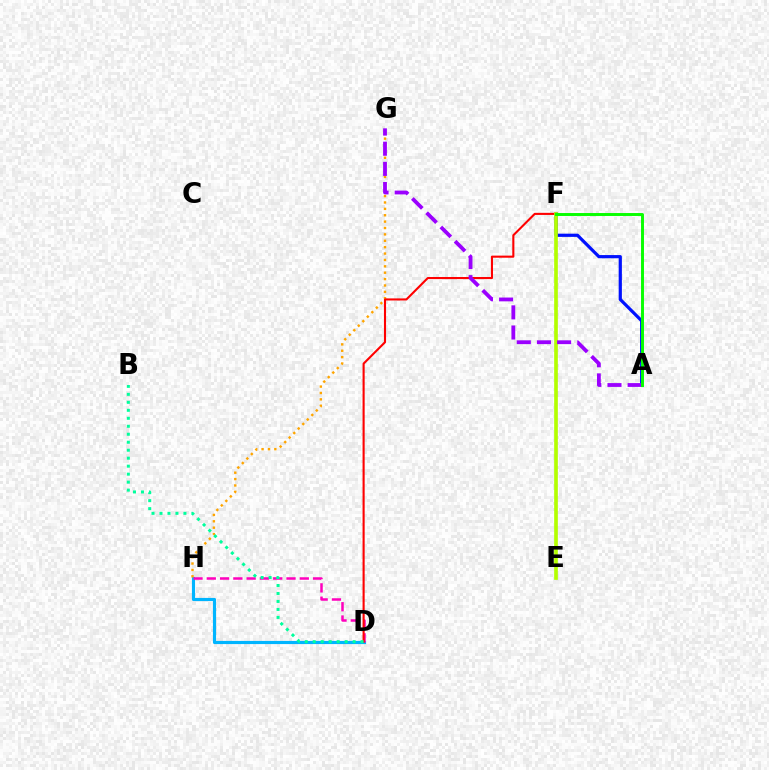{('A', 'F'): [{'color': '#0010ff', 'line_style': 'solid', 'thickness': 2.3}, {'color': '#08ff00', 'line_style': 'solid', 'thickness': 2.11}], ('D', 'H'): [{'color': '#00b5ff', 'line_style': 'solid', 'thickness': 2.27}, {'color': '#ff00bd', 'line_style': 'dashed', 'thickness': 1.8}], ('G', 'H'): [{'color': '#ffa500', 'line_style': 'dotted', 'thickness': 1.73}], ('D', 'F'): [{'color': '#ff0000', 'line_style': 'solid', 'thickness': 1.51}], ('E', 'F'): [{'color': '#b3ff00', 'line_style': 'solid', 'thickness': 2.64}], ('A', 'G'): [{'color': '#9b00ff', 'line_style': 'dashed', 'thickness': 2.74}], ('B', 'D'): [{'color': '#00ff9d', 'line_style': 'dotted', 'thickness': 2.17}]}